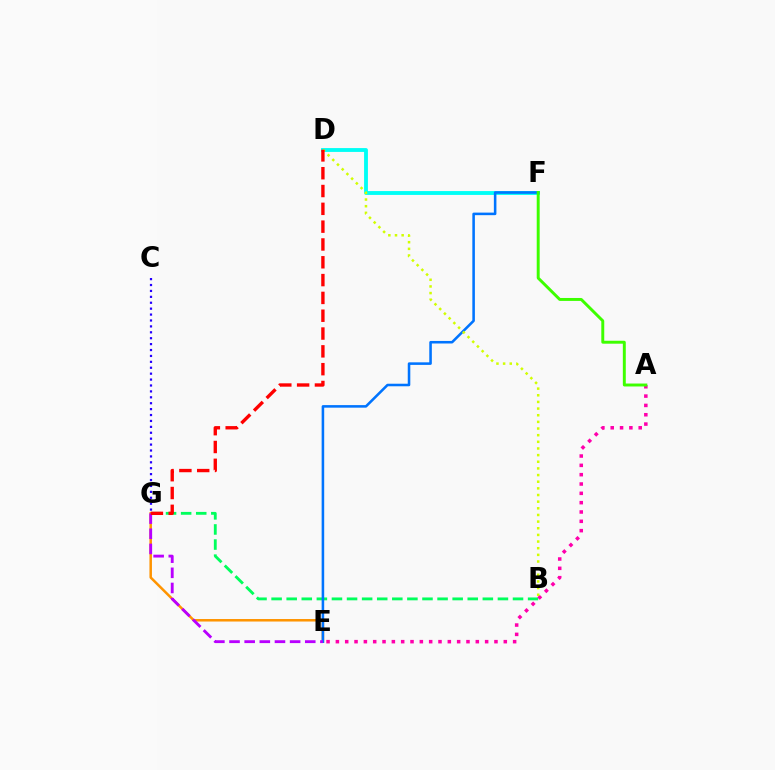{('B', 'G'): [{'color': '#00ff5c', 'line_style': 'dashed', 'thickness': 2.05}], ('E', 'G'): [{'color': '#ff9400', 'line_style': 'solid', 'thickness': 1.8}, {'color': '#b900ff', 'line_style': 'dashed', 'thickness': 2.06}], ('A', 'E'): [{'color': '#ff00ac', 'line_style': 'dotted', 'thickness': 2.53}], ('C', 'G'): [{'color': '#2500ff', 'line_style': 'dotted', 'thickness': 1.61}], ('D', 'F'): [{'color': '#00fff6', 'line_style': 'solid', 'thickness': 2.77}], ('E', 'F'): [{'color': '#0074ff', 'line_style': 'solid', 'thickness': 1.84}], ('B', 'D'): [{'color': '#d1ff00', 'line_style': 'dotted', 'thickness': 1.81}], ('A', 'F'): [{'color': '#3dff00', 'line_style': 'solid', 'thickness': 2.12}], ('D', 'G'): [{'color': '#ff0000', 'line_style': 'dashed', 'thickness': 2.42}]}